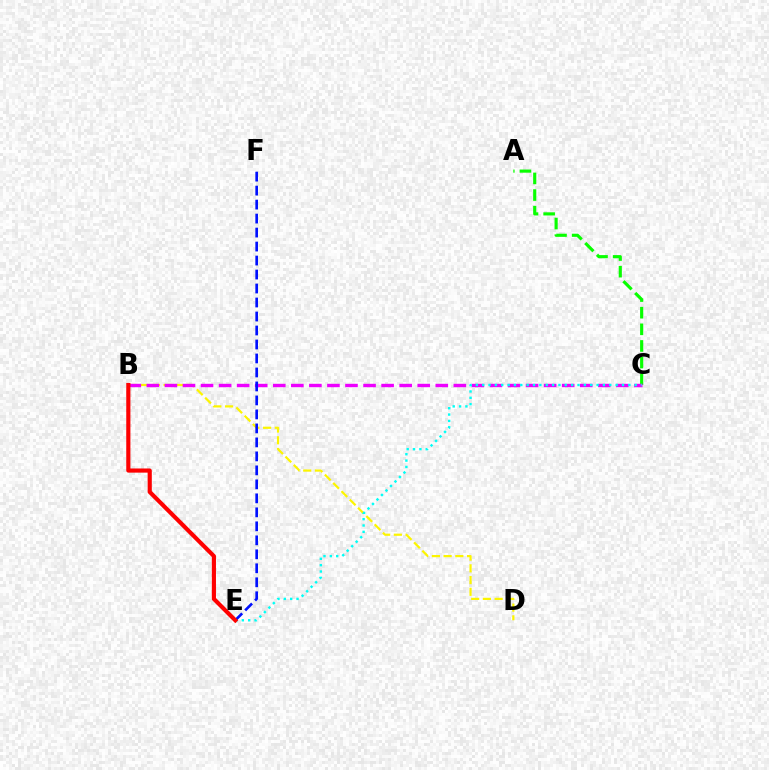{('A', 'C'): [{'color': '#08ff00', 'line_style': 'dashed', 'thickness': 2.26}], ('B', 'D'): [{'color': '#fcf500', 'line_style': 'dashed', 'thickness': 1.59}], ('B', 'C'): [{'color': '#ee00ff', 'line_style': 'dashed', 'thickness': 2.45}], ('C', 'E'): [{'color': '#00fff6', 'line_style': 'dotted', 'thickness': 1.73}], ('E', 'F'): [{'color': '#0010ff', 'line_style': 'dashed', 'thickness': 1.9}], ('B', 'E'): [{'color': '#ff0000', 'line_style': 'solid', 'thickness': 2.99}]}